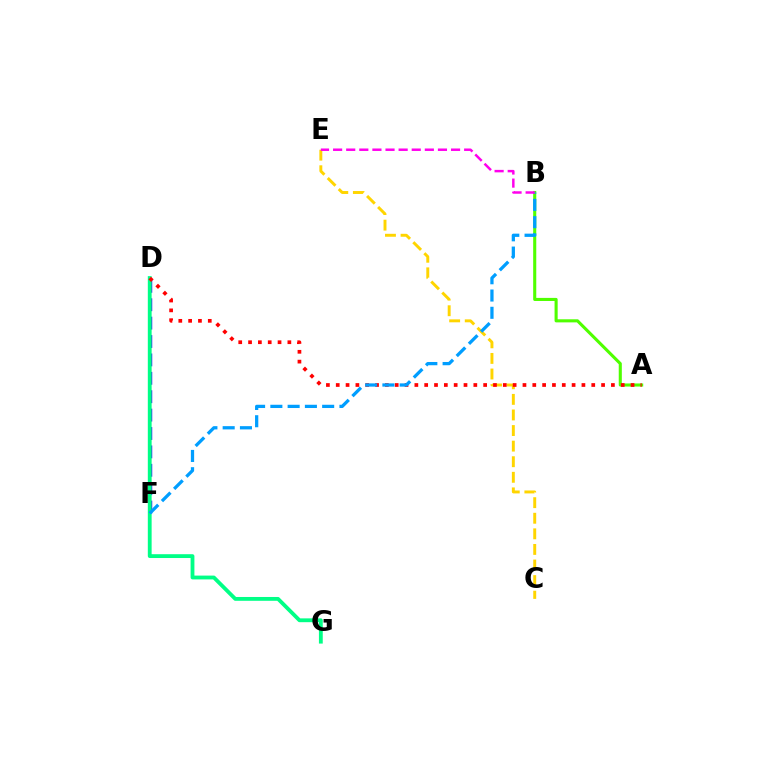{('A', 'B'): [{'color': '#4fff00', 'line_style': 'solid', 'thickness': 2.22}], ('C', 'E'): [{'color': '#ffd500', 'line_style': 'dashed', 'thickness': 2.12}], ('D', 'F'): [{'color': '#3700ff', 'line_style': 'dashed', 'thickness': 2.5}], ('D', 'G'): [{'color': '#00ff86', 'line_style': 'solid', 'thickness': 2.75}], ('A', 'D'): [{'color': '#ff0000', 'line_style': 'dotted', 'thickness': 2.67}], ('B', 'F'): [{'color': '#009eff', 'line_style': 'dashed', 'thickness': 2.35}], ('B', 'E'): [{'color': '#ff00ed', 'line_style': 'dashed', 'thickness': 1.78}]}